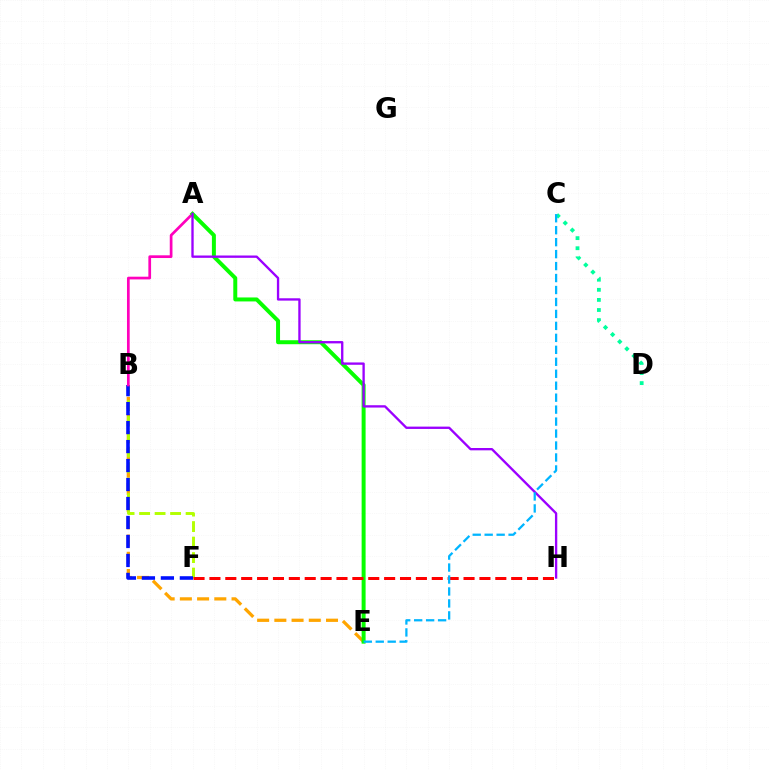{('B', 'E'): [{'color': '#ffa500', 'line_style': 'dashed', 'thickness': 2.34}], ('C', 'D'): [{'color': '#00ff9d', 'line_style': 'dotted', 'thickness': 2.74}], ('B', 'F'): [{'color': '#b3ff00', 'line_style': 'dashed', 'thickness': 2.11}, {'color': '#0010ff', 'line_style': 'dashed', 'thickness': 2.58}], ('A', 'B'): [{'color': '#ff00bd', 'line_style': 'solid', 'thickness': 1.95}], ('A', 'E'): [{'color': '#08ff00', 'line_style': 'solid', 'thickness': 2.86}], ('A', 'H'): [{'color': '#9b00ff', 'line_style': 'solid', 'thickness': 1.68}], ('F', 'H'): [{'color': '#ff0000', 'line_style': 'dashed', 'thickness': 2.16}], ('C', 'E'): [{'color': '#00b5ff', 'line_style': 'dashed', 'thickness': 1.62}]}